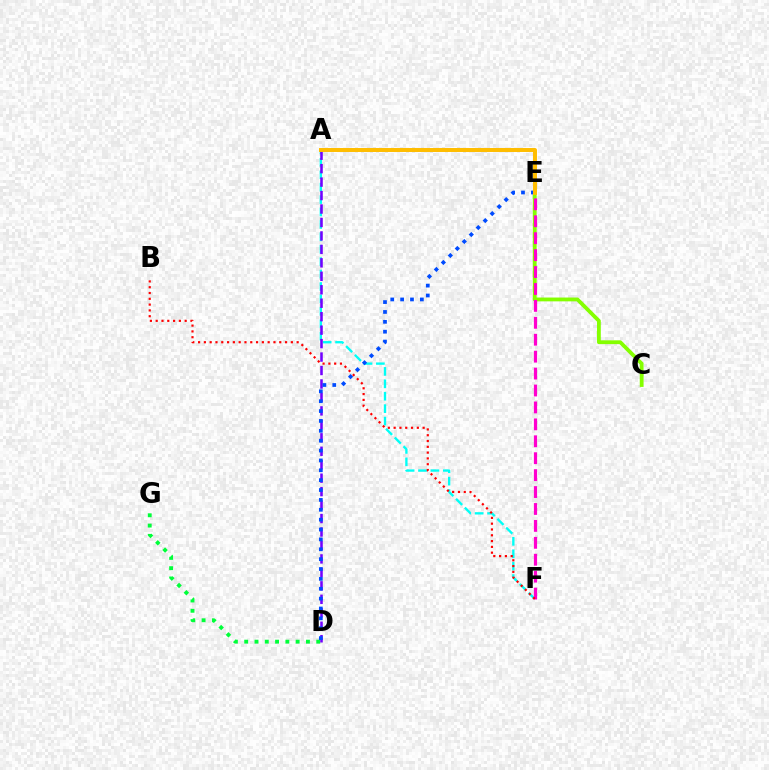{('D', 'G'): [{'color': '#00ff39', 'line_style': 'dotted', 'thickness': 2.8}], ('C', 'E'): [{'color': '#84ff00', 'line_style': 'solid', 'thickness': 2.75}], ('A', 'F'): [{'color': '#00fff6', 'line_style': 'dashed', 'thickness': 1.69}], ('E', 'F'): [{'color': '#ff00cf', 'line_style': 'dashed', 'thickness': 2.3}], ('A', 'D'): [{'color': '#7200ff', 'line_style': 'dashed', 'thickness': 1.83}], ('D', 'E'): [{'color': '#004bff', 'line_style': 'dotted', 'thickness': 2.68}], ('A', 'E'): [{'color': '#ffbd00', 'line_style': 'solid', 'thickness': 2.86}], ('B', 'F'): [{'color': '#ff0000', 'line_style': 'dotted', 'thickness': 1.58}]}